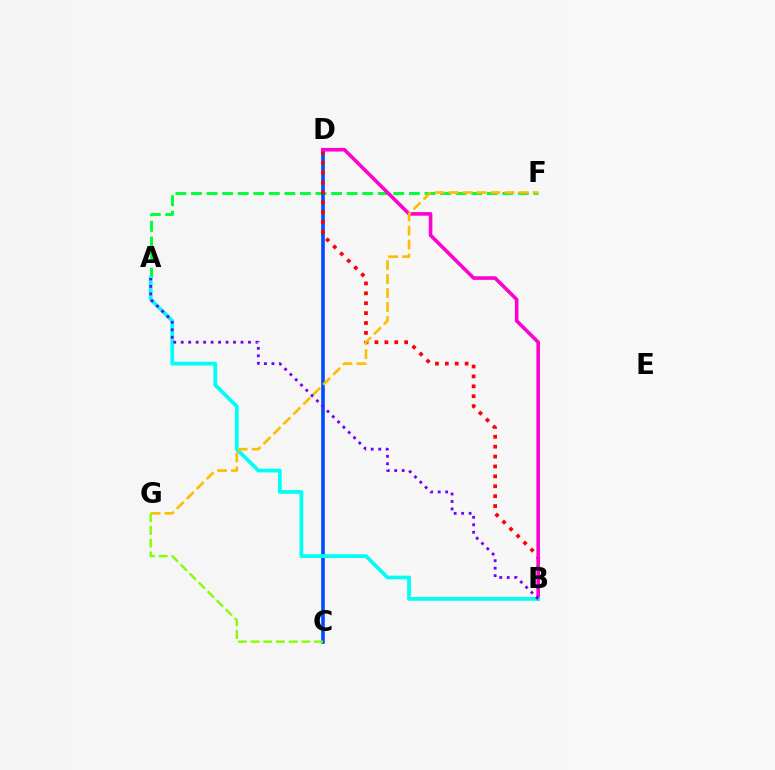{('A', 'F'): [{'color': '#00ff39', 'line_style': 'dashed', 'thickness': 2.11}], ('C', 'D'): [{'color': '#004bff', 'line_style': 'solid', 'thickness': 2.6}], ('B', 'D'): [{'color': '#ff0000', 'line_style': 'dotted', 'thickness': 2.69}, {'color': '#ff00cf', 'line_style': 'solid', 'thickness': 2.59}], ('A', 'B'): [{'color': '#00fff6', 'line_style': 'solid', 'thickness': 2.71}, {'color': '#7200ff', 'line_style': 'dotted', 'thickness': 2.03}], ('F', 'G'): [{'color': '#ffbd00', 'line_style': 'dashed', 'thickness': 1.9}], ('C', 'G'): [{'color': '#84ff00', 'line_style': 'dashed', 'thickness': 1.73}]}